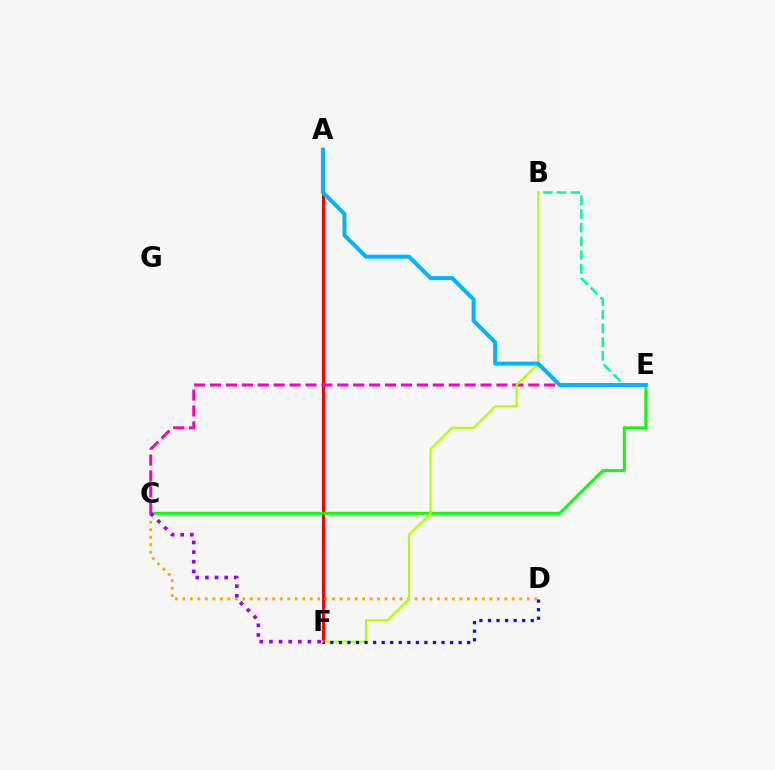{('B', 'E'): [{'color': '#00ff9d', 'line_style': 'dashed', 'thickness': 1.86}], ('A', 'F'): [{'color': '#ff0000', 'line_style': 'solid', 'thickness': 2.21}], ('C', 'E'): [{'color': '#08ff00', 'line_style': 'solid', 'thickness': 2.08}, {'color': '#ff00bd', 'line_style': 'dashed', 'thickness': 2.16}], ('C', 'D'): [{'color': '#ffa500', 'line_style': 'dotted', 'thickness': 2.03}], ('C', 'F'): [{'color': '#9b00ff', 'line_style': 'dotted', 'thickness': 2.62}], ('B', 'F'): [{'color': '#b3ff00', 'line_style': 'solid', 'thickness': 1.53}], ('D', 'F'): [{'color': '#0010ff', 'line_style': 'dotted', 'thickness': 2.32}], ('A', 'E'): [{'color': '#00b5ff', 'line_style': 'solid', 'thickness': 2.88}]}